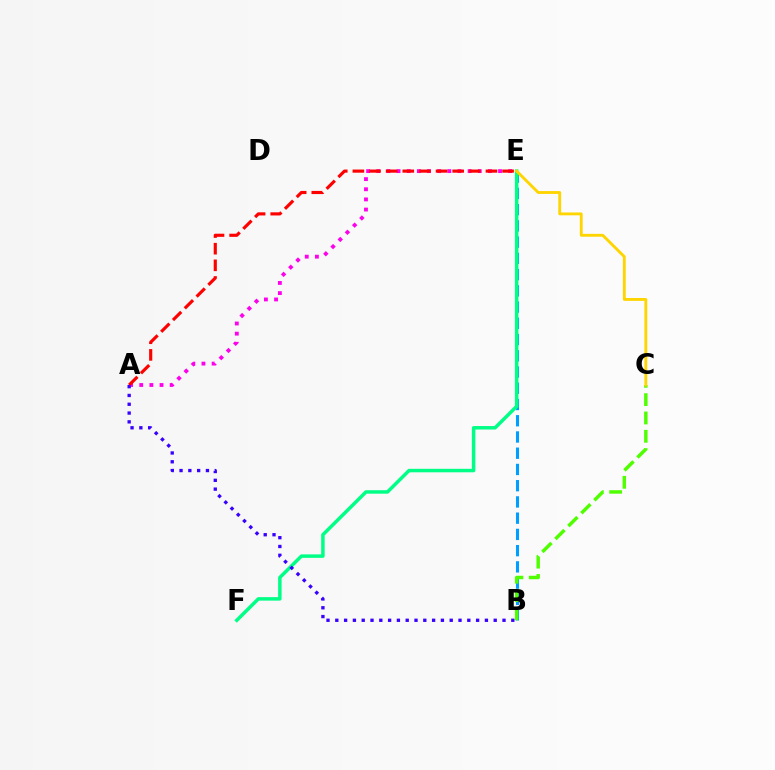{('B', 'E'): [{'color': '#009eff', 'line_style': 'dashed', 'thickness': 2.21}], ('E', 'F'): [{'color': '#00ff86', 'line_style': 'solid', 'thickness': 2.51}], ('A', 'E'): [{'color': '#ff00ed', 'line_style': 'dotted', 'thickness': 2.76}, {'color': '#ff0000', 'line_style': 'dashed', 'thickness': 2.26}], ('B', 'C'): [{'color': '#4fff00', 'line_style': 'dashed', 'thickness': 2.49}], ('C', 'E'): [{'color': '#ffd500', 'line_style': 'solid', 'thickness': 2.06}], ('A', 'B'): [{'color': '#3700ff', 'line_style': 'dotted', 'thickness': 2.39}]}